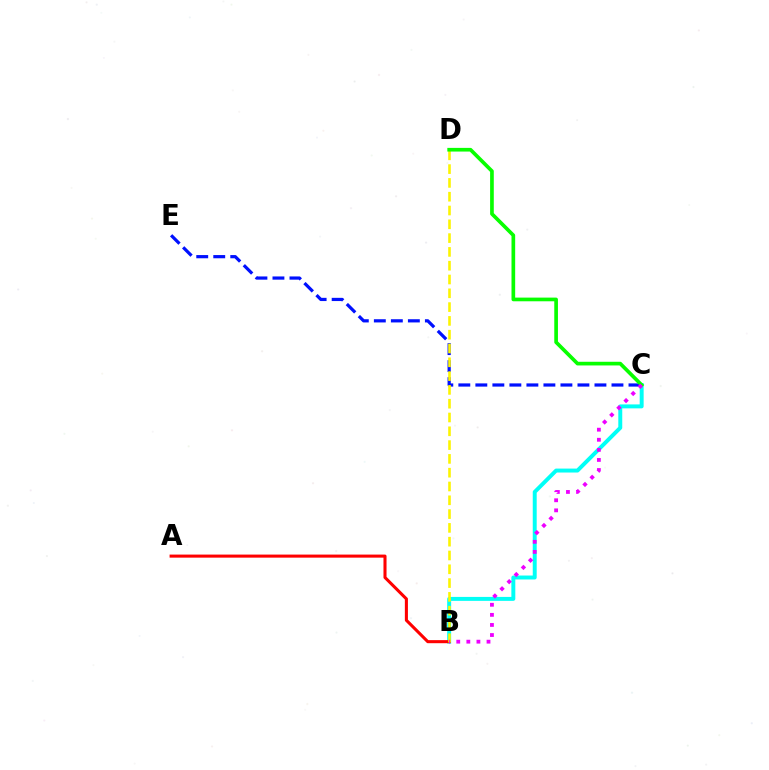{('B', 'C'): [{'color': '#00fff6', 'line_style': 'solid', 'thickness': 2.84}, {'color': '#ee00ff', 'line_style': 'dotted', 'thickness': 2.74}], ('A', 'B'): [{'color': '#ff0000', 'line_style': 'solid', 'thickness': 2.21}], ('C', 'E'): [{'color': '#0010ff', 'line_style': 'dashed', 'thickness': 2.31}], ('B', 'D'): [{'color': '#fcf500', 'line_style': 'dashed', 'thickness': 1.87}], ('C', 'D'): [{'color': '#08ff00', 'line_style': 'solid', 'thickness': 2.65}]}